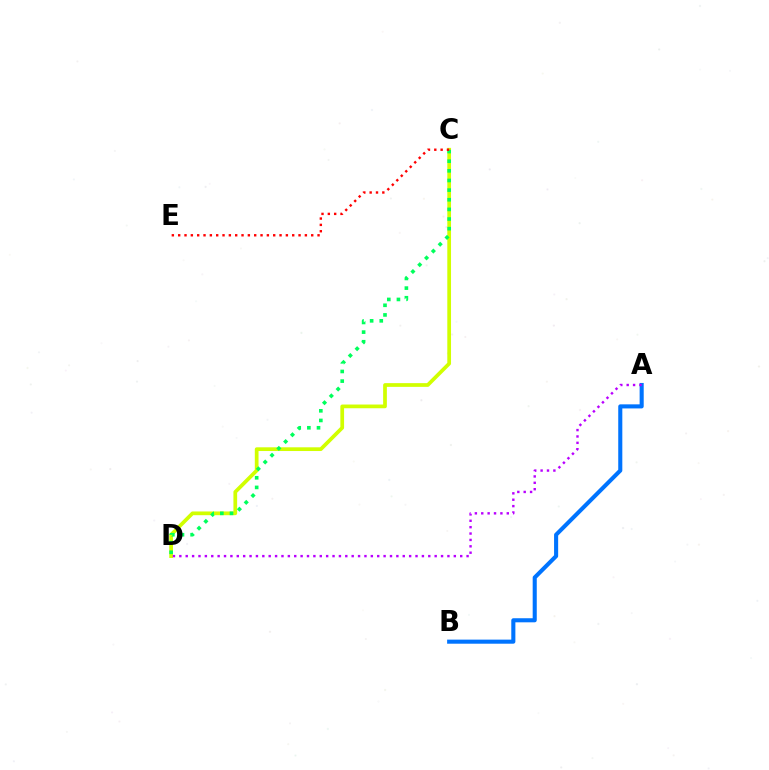{('C', 'D'): [{'color': '#d1ff00', 'line_style': 'solid', 'thickness': 2.68}, {'color': '#00ff5c', 'line_style': 'dotted', 'thickness': 2.62}], ('A', 'B'): [{'color': '#0074ff', 'line_style': 'solid', 'thickness': 2.94}], ('A', 'D'): [{'color': '#b900ff', 'line_style': 'dotted', 'thickness': 1.73}], ('C', 'E'): [{'color': '#ff0000', 'line_style': 'dotted', 'thickness': 1.72}]}